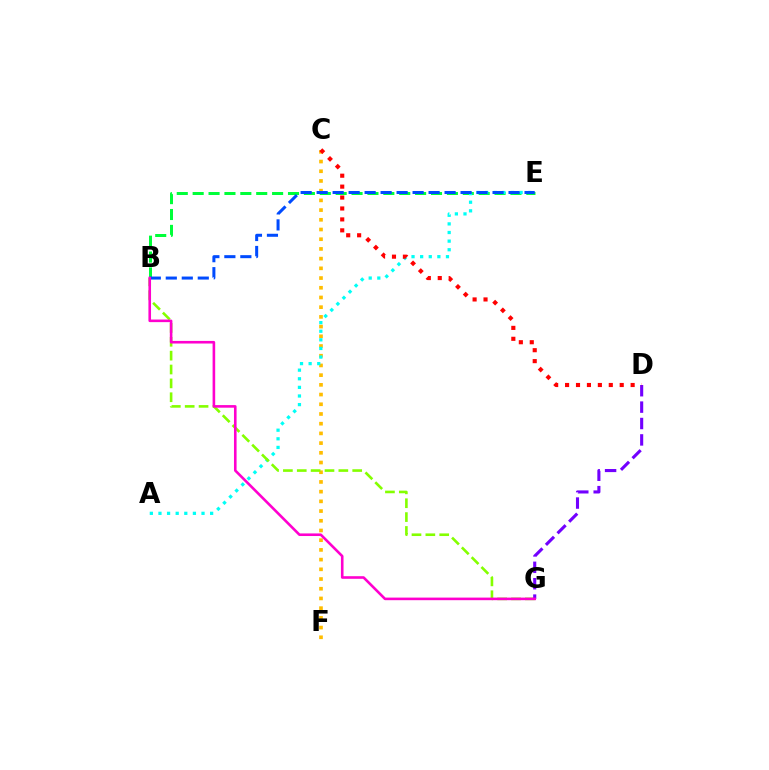{('C', 'F'): [{'color': '#ffbd00', 'line_style': 'dotted', 'thickness': 2.64}], ('B', 'E'): [{'color': '#00ff39', 'line_style': 'dashed', 'thickness': 2.16}, {'color': '#004bff', 'line_style': 'dashed', 'thickness': 2.17}], ('A', 'E'): [{'color': '#00fff6', 'line_style': 'dotted', 'thickness': 2.34}], ('B', 'G'): [{'color': '#84ff00', 'line_style': 'dashed', 'thickness': 1.88}, {'color': '#ff00cf', 'line_style': 'solid', 'thickness': 1.87}], ('D', 'G'): [{'color': '#7200ff', 'line_style': 'dashed', 'thickness': 2.23}], ('C', 'D'): [{'color': '#ff0000', 'line_style': 'dotted', 'thickness': 2.97}]}